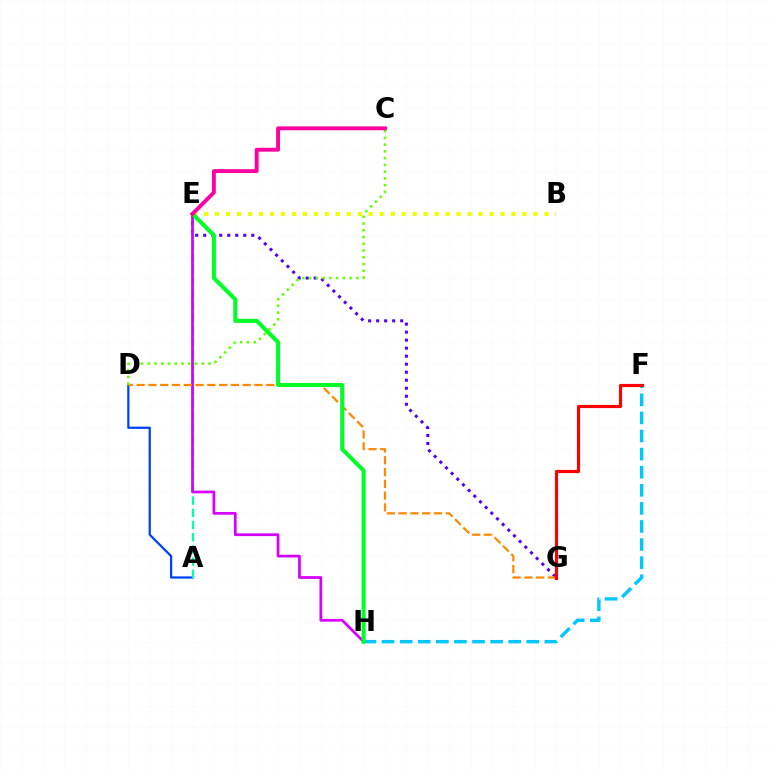{('A', 'D'): [{'color': '#003fff', 'line_style': 'solid', 'thickness': 1.61}], ('E', 'G'): [{'color': '#4f00ff', 'line_style': 'dotted', 'thickness': 2.18}], ('A', 'E'): [{'color': '#00ffaf', 'line_style': 'dashed', 'thickness': 1.66}], ('B', 'E'): [{'color': '#eeff00', 'line_style': 'dotted', 'thickness': 2.98}], ('F', 'H'): [{'color': '#00c7ff', 'line_style': 'dashed', 'thickness': 2.46}], ('E', 'H'): [{'color': '#d600ff', 'line_style': 'solid', 'thickness': 1.97}, {'color': '#00ff27', 'line_style': 'solid', 'thickness': 2.92}], ('D', 'G'): [{'color': '#ff8800', 'line_style': 'dashed', 'thickness': 1.6}], ('F', 'G'): [{'color': '#ff0000', 'line_style': 'solid', 'thickness': 2.27}], ('C', 'D'): [{'color': '#66ff00', 'line_style': 'dotted', 'thickness': 1.83}], ('C', 'E'): [{'color': '#ff00a0', 'line_style': 'solid', 'thickness': 2.79}]}